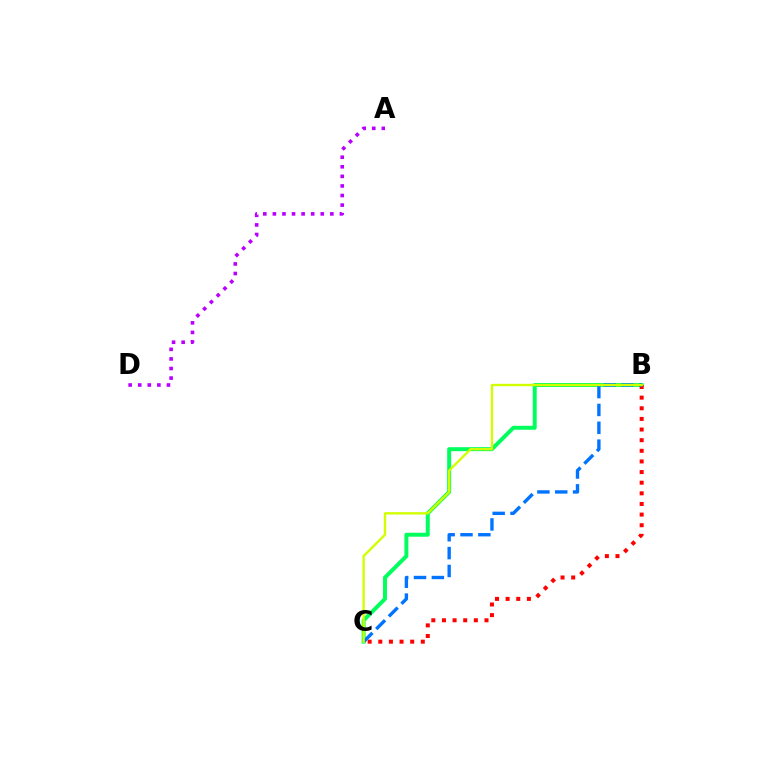{('A', 'D'): [{'color': '#b900ff', 'line_style': 'dotted', 'thickness': 2.6}], ('B', 'C'): [{'color': '#00ff5c', 'line_style': 'solid', 'thickness': 2.85}, {'color': '#ff0000', 'line_style': 'dotted', 'thickness': 2.89}, {'color': '#0074ff', 'line_style': 'dashed', 'thickness': 2.43}, {'color': '#d1ff00', 'line_style': 'solid', 'thickness': 1.7}]}